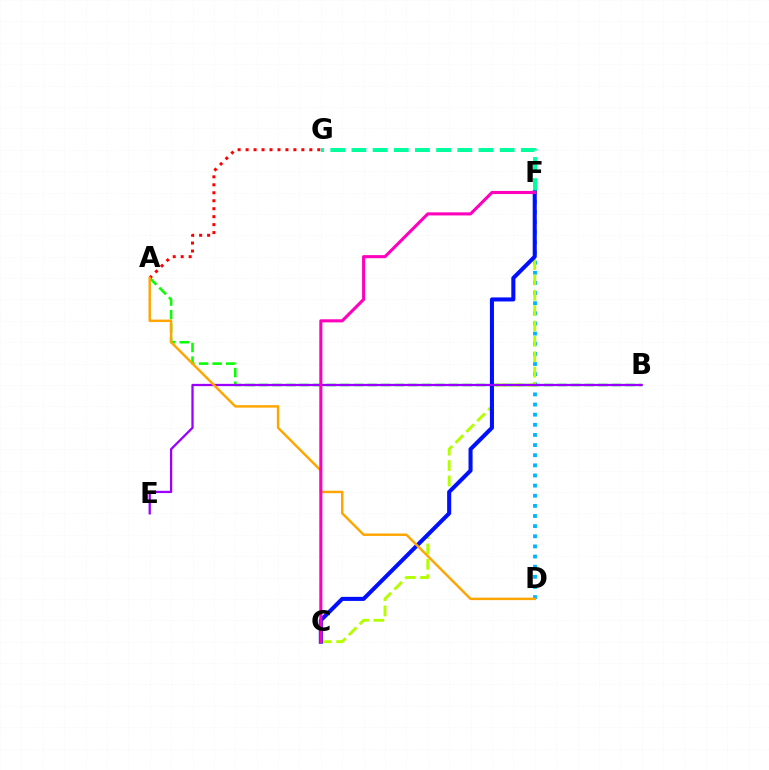{('F', 'G'): [{'color': '#00ff9d', 'line_style': 'dashed', 'thickness': 2.88}], ('A', 'B'): [{'color': '#08ff00', 'line_style': 'dashed', 'thickness': 1.84}], ('D', 'F'): [{'color': '#00b5ff', 'line_style': 'dotted', 'thickness': 2.75}], ('C', 'F'): [{'color': '#b3ff00', 'line_style': 'dashed', 'thickness': 2.09}, {'color': '#0010ff', 'line_style': 'solid', 'thickness': 2.92}, {'color': '#ff00bd', 'line_style': 'solid', 'thickness': 2.22}], ('B', 'E'): [{'color': '#9b00ff', 'line_style': 'solid', 'thickness': 1.64}], ('A', 'G'): [{'color': '#ff0000', 'line_style': 'dotted', 'thickness': 2.16}], ('A', 'D'): [{'color': '#ffa500', 'line_style': 'solid', 'thickness': 1.76}]}